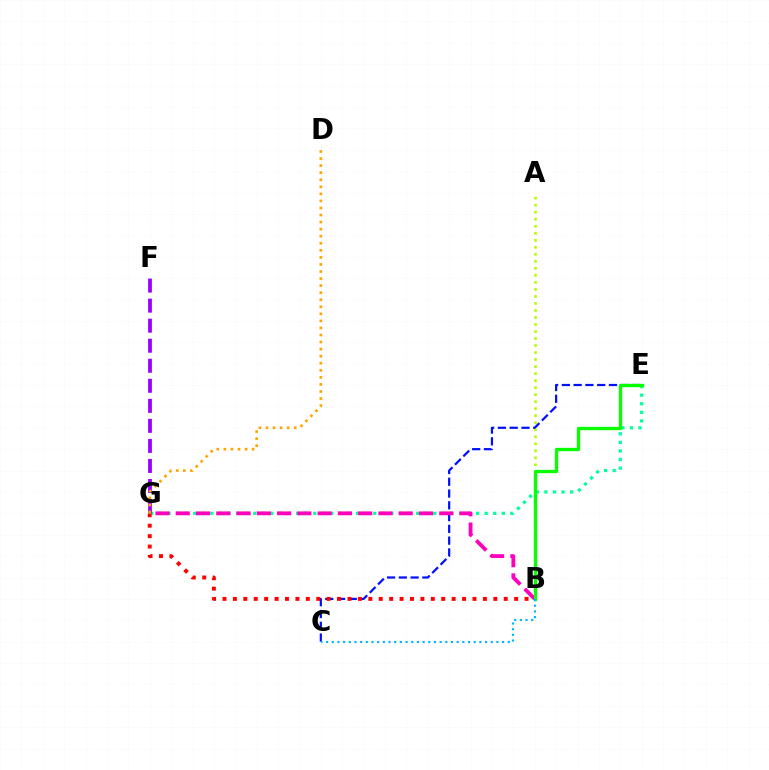{('A', 'B'): [{'color': '#b3ff00', 'line_style': 'dotted', 'thickness': 1.91}], ('E', 'G'): [{'color': '#00ff9d', 'line_style': 'dotted', 'thickness': 2.33}], ('F', 'G'): [{'color': '#9b00ff', 'line_style': 'dashed', 'thickness': 2.72}], ('C', 'E'): [{'color': '#0010ff', 'line_style': 'dashed', 'thickness': 1.6}], ('B', 'G'): [{'color': '#ff00bd', 'line_style': 'dashed', 'thickness': 2.75}, {'color': '#ff0000', 'line_style': 'dotted', 'thickness': 2.83}], ('B', 'E'): [{'color': '#08ff00', 'line_style': 'solid', 'thickness': 2.38}], ('B', 'C'): [{'color': '#00b5ff', 'line_style': 'dotted', 'thickness': 1.54}], ('D', 'G'): [{'color': '#ffa500', 'line_style': 'dotted', 'thickness': 1.92}]}